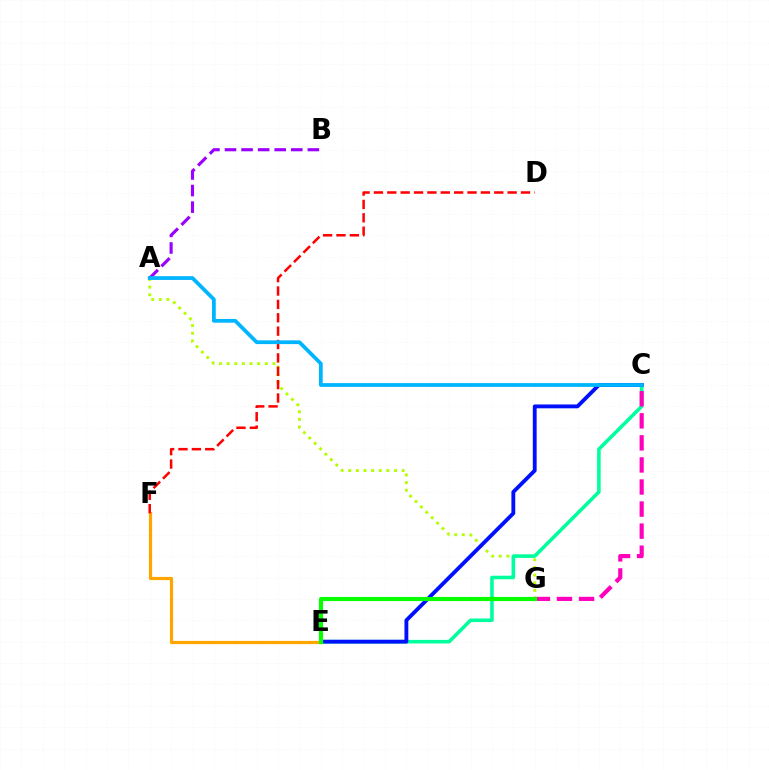{('A', 'B'): [{'color': '#9b00ff', 'line_style': 'dashed', 'thickness': 2.25}], ('A', 'G'): [{'color': '#b3ff00', 'line_style': 'dotted', 'thickness': 2.07}], ('C', 'E'): [{'color': '#00ff9d', 'line_style': 'solid', 'thickness': 2.58}, {'color': '#0010ff', 'line_style': 'solid', 'thickness': 2.77}], ('E', 'F'): [{'color': '#ffa500', 'line_style': 'solid', 'thickness': 2.3}], ('D', 'F'): [{'color': '#ff0000', 'line_style': 'dashed', 'thickness': 1.82}], ('C', 'G'): [{'color': '#ff00bd', 'line_style': 'dashed', 'thickness': 3.0}], ('E', 'G'): [{'color': '#08ff00', 'line_style': 'solid', 'thickness': 2.97}], ('A', 'C'): [{'color': '#00b5ff', 'line_style': 'solid', 'thickness': 2.7}]}